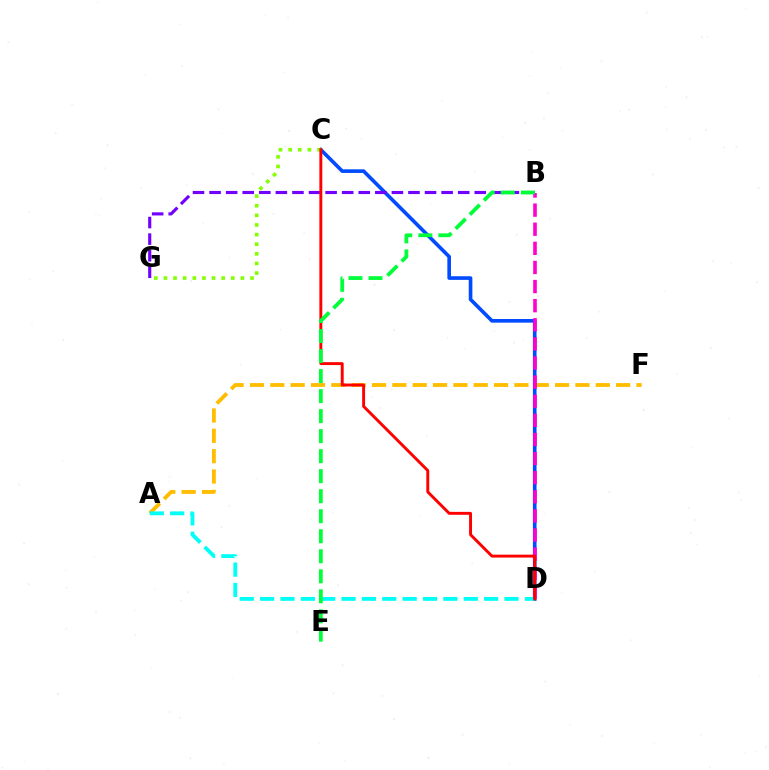{('A', 'F'): [{'color': '#ffbd00', 'line_style': 'dashed', 'thickness': 2.76}], ('C', 'D'): [{'color': '#004bff', 'line_style': 'solid', 'thickness': 2.62}, {'color': '#ff0000', 'line_style': 'solid', 'thickness': 2.1}], ('B', 'G'): [{'color': '#7200ff', 'line_style': 'dashed', 'thickness': 2.25}], ('A', 'D'): [{'color': '#00fff6', 'line_style': 'dashed', 'thickness': 2.77}], ('B', 'D'): [{'color': '#ff00cf', 'line_style': 'dashed', 'thickness': 2.6}], ('C', 'G'): [{'color': '#84ff00', 'line_style': 'dotted', 'thickness': 2.61}], ('B', 'E'): [{'color': '#00ff39', 'line_style': 'dashed', 'thickness': 2.72}]}